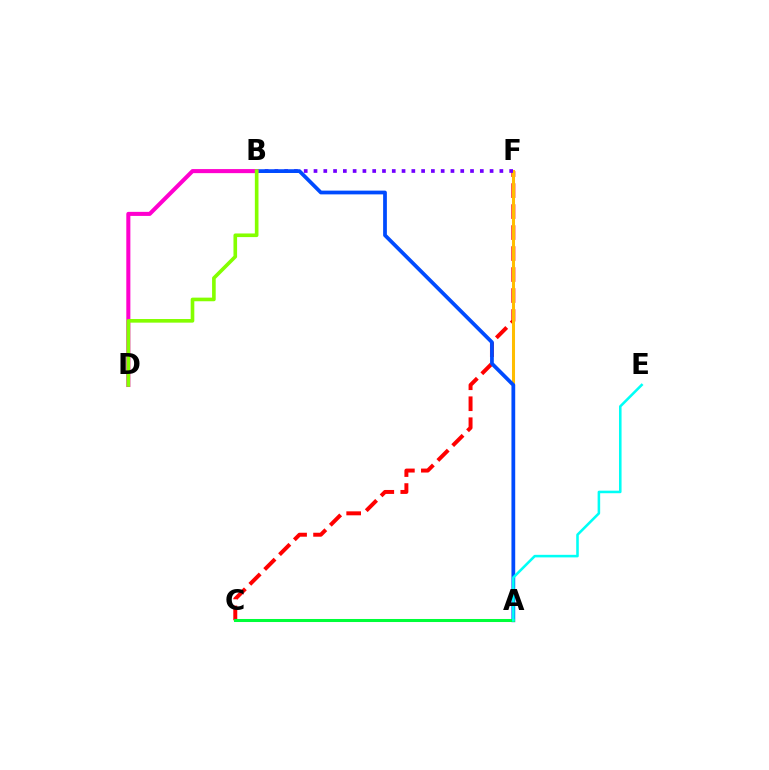{('C', 'F'): [{'color': '#ff0000', 'line_style': 'dashed', 'thickness': 2.85}], ('A', 'F'): [{'color': '#ffbd00', 'line_style': 'solid', 'thickness': 2.19}], ('B', 'F'): [{'color': '#7200ff', 'line_style': 'dotted', 'thickness': 2.66}], ('A', 'B'): [{'color': '#004bff', 'line_style': 'solid', 'thickness': 2.7}], ('B', 'D'): [{'color': '#ff00cf', 'line_style': 'solid', 'thickness': 2.92}, {'color': '#84ff00', 'line_style': 'solid', 'thickness': 2.61}], ('A', 'C'): [{'color': '#00ff39', 'line_style': 'solid', 'thickness': 2.19}], ('A', 'E'): [{'color': '#00fff6', 'line_style': 'solid', 'thickness': 1.84}]}